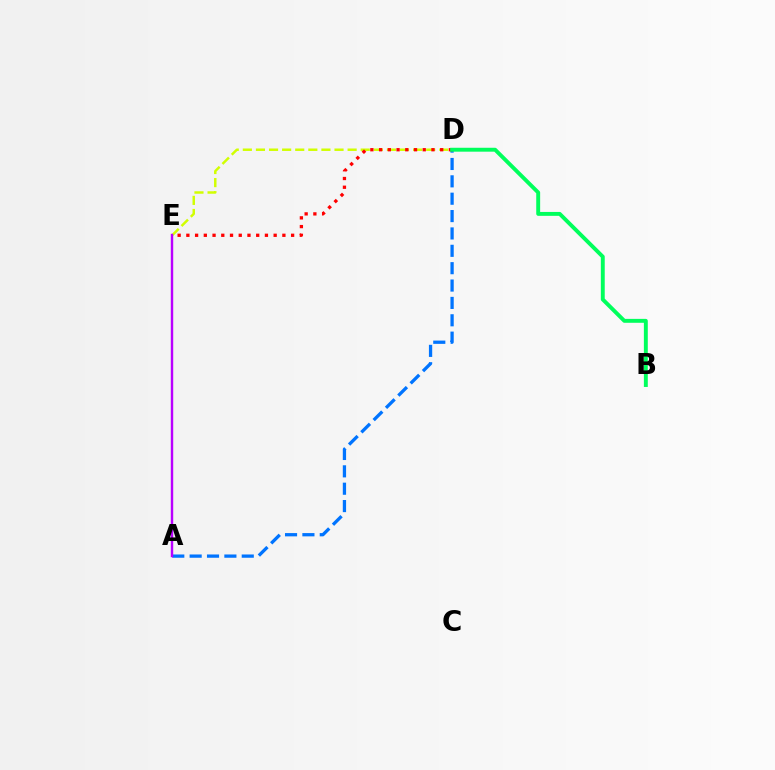{('D', 'E'): [{'color': '#d1ff00', 'line_style': 'dashed', 'thickness': 1.78}, {'color': '#ff0000', 'line_style': 'dotted', 'thickness': 2.37}], ('A', 'D'): [{'color': '#0074ff', 'line_style': 'dashed', 'thickness': 2.36}], ('B', 'D'): [{'color': '#00ff5c', 'line_style': 'solid', 'thickness': 2.81}], ('A', 'E'): [{'color': '#b900ff', 'line_style': 'solid', 'thickness': 1.74}]}